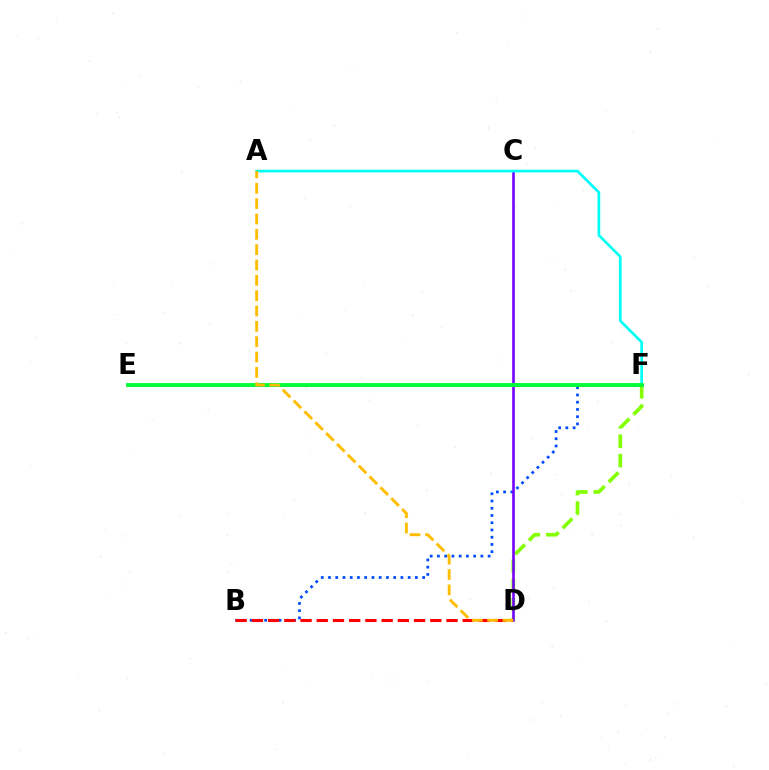{('B', 'F'): [{'color': '#004bff', 'line_style': 'dotted', 'thickness': 1.97}], ('E', 'F'): [{'color': '#ff00cf', 'line_style': 'solid', 'thickness': 2.06}, {'color': '#00ff39', 'line_style': 'solid', 'thickness': 2.8}], ('B', 'D'): [{'color': '#ff0000', 'line_style': 'dashed', 'thickness': 2.2}], ('D', 'F'): [{'color': '#84ff00', 'line_style': 'dashed', 'thickness': 2.64}], ('C', 'D'): [{'color': '#7200ff', 'line_style': 'solid', 'thickness': 1.86}], ('A', 'F'): [{'color': '#00fff6', 'line_style': 'solid', 'thickness': 1.93}], ('A', 'D'): [{'color': '#ffbd00', 'line_style': 'dashed', 'thickness': 2.08}]}